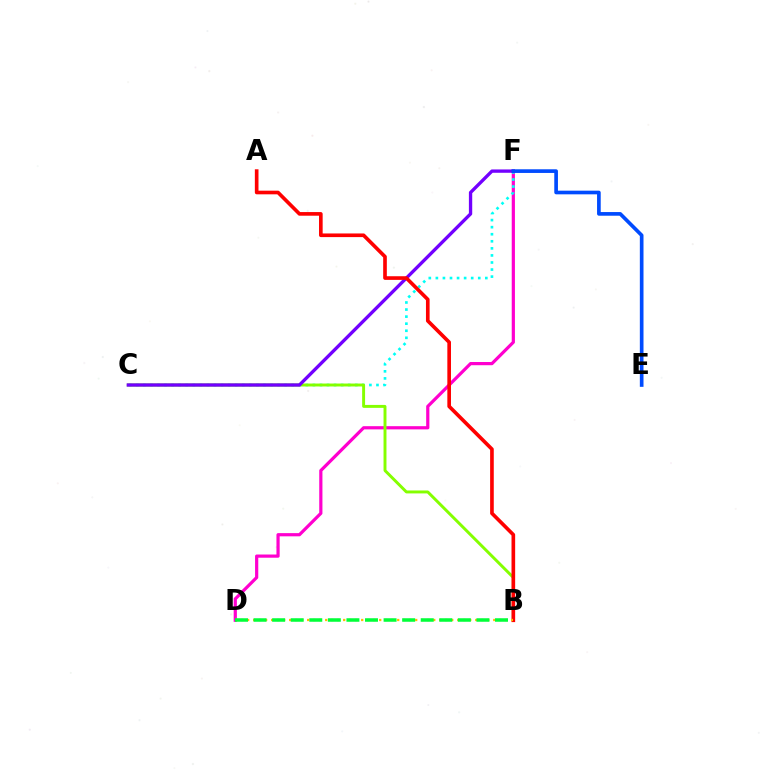{('D', 'F'): [{'color': '#ff00cf', 'line_style': 'solid', 'thickness': 2.31}], ('C', 'F'): [{'color': '#00fff6', 'line_style': 'dotted', 'thickness': 1.92}, {'color': '#7200ff', 'line_style': 'solid', 'thickness': 2.4}], ('B', 'C'): [{'color': '#84ff00', 'line_style': 'solid', 'thickness': 2.11}], ('A', 'B'): [{'color': '#ff0000', 'line_style': 'solid', 'thickness': 2.62}], ('B', 'D'): [{'color': '#ffbd00', 'line_style': 'dotted', 'thickness': 1.63}, {'color': '#00ff39', 'line_style': 'dashed', 'thickness': 2.52}], ('E', 'F'): [{'color': '#004bff', 'line_style': 'solid', 'thickness': 2.64}]}